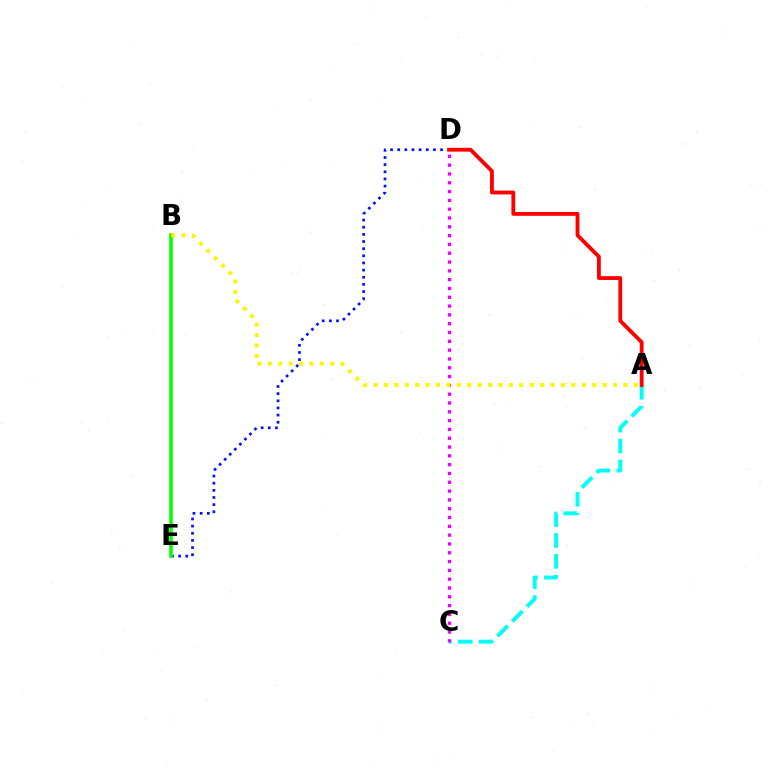{('A', 'C'): [{'color': '#00fff6', 'line_style': 'dashed', 'thickness': 2.84}], ('D', 'E'): [{'color': '#0010ff', 'line_style': 'dotted', 'thickness': 1.94}], ('A', 'D'): [{'color': '#ff0000', 'line_style': 'solid', 'thickness': 2.76}], ('C', 'D'): [{'color': '#ee00ff', 'line_style': 'dotted', 'thickness': 2.39}], ('B', 'E'): [{'color': '#08ff00', 'line_style': 'solid', 'thickness': 2.6}], ('A', 'B'): [{'color': '#fcf500', 'line_style': 'dotted', 'thickness': 2.83}]}